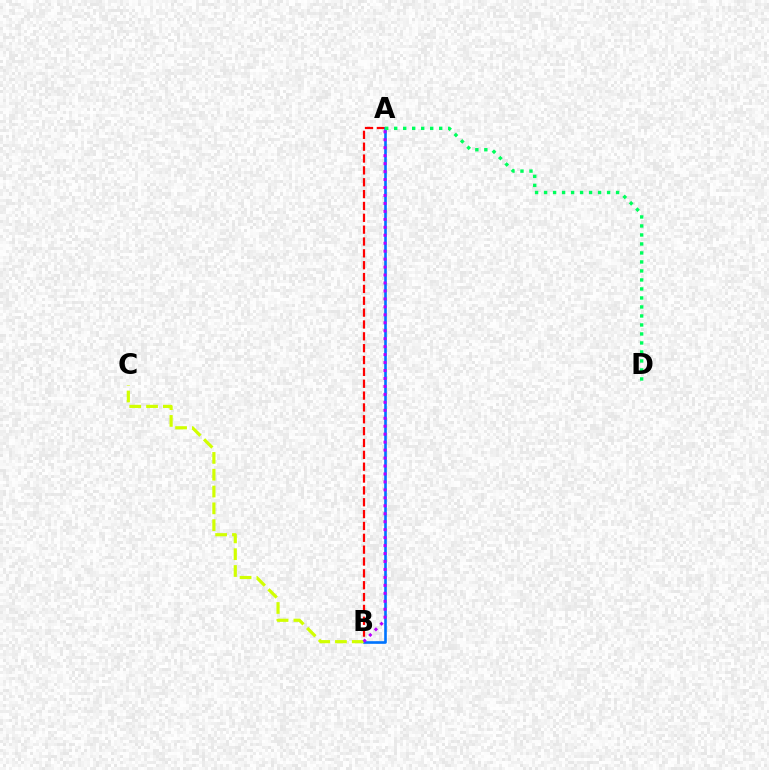{('A', 'B'): [{'color': '#ff0000', 'line_style': 'dashed', 'thickness': 1.61}, {'color': '#0074ff', 'line_style': 'solid', 'thickness': 1.89}, {'color': '#b900ff', 'line_style': 'dotted', 'thickness': 2.16}], ('A', 'D'): [{'color': '#00ff5c', 'line_style': 'dotted', 'thickness': 2.45}], ('B', 'C'): [{'color': '#d1ff00', 'line_style': 'dashed', 'thickness': 2.28}]}